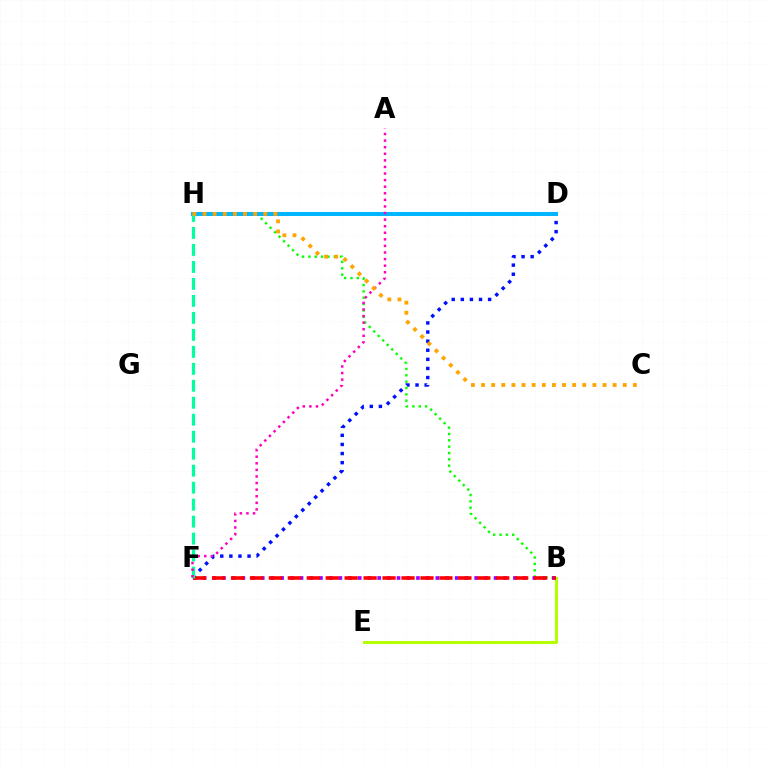{('B', 'H'): [{'color': '#08ff00', 'line_style': 'dotted', 'thickness': 1.73}], ('B', 'F'): [{'color': '#9b00ff', 'line_style': 'dotted', 'thickness': 2.64}, {'color': '#ff0000', 'line_style': 'dashed', 'thickness': 2.57}], ('D', 'F'): [{'color': '#0010ff', 'line_style': 'dotted', 'thickness': 2.47}], ('D', 'H'): [{'color': '#00b5ff', 'line_style': 'solid', 'thickness': 2.9}], ('B', 'E'): [{'color': '#b3ff00', 'line_style': 'solid', 'thickness': 2.16}], ('F', 'H'): [{'color': '#00ff9d', 'line_style': 'dashed', 'thickness': 2.31}], ('A', 'F'): [{'color': '#ff00bd', 'line_style': 'dotted', 'thickness': 1.79}], ('C', 'H'): [{'color': '#ffa500', 'line_style': 'dotted', 'thickness': 2.75}]}